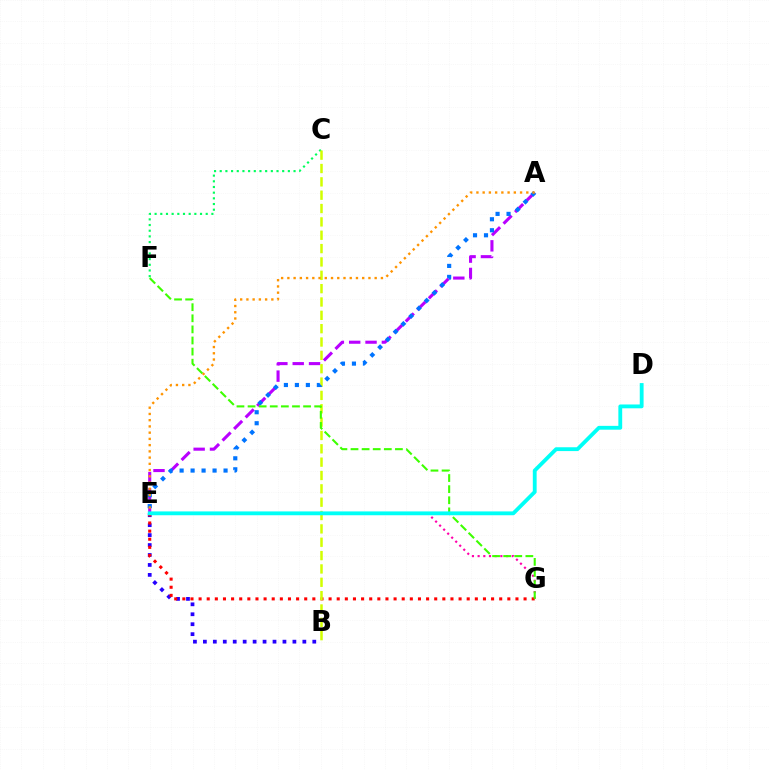{('B', 'E'): [{'color': '#2500ff', 'line_style': 'dotted', 'thickness': 2.7}], ('E', 'G'): [{'color': '#ff00ac', 'line_style': 'dotted', 'thickness': 1.54}, {'color': '#ff0000', 'line_style': 'dotted', 'thickness': 2.21}], ('C', 'F'): [{'color': '#00ff5c', 'line_style': 'dotted', 'thickness': 1.54}], ('A', 'E'): [{'color': '#b900ff', 'line_style': 'dashed', 'thickness': 2.22}, {'color': '#0074ff', 'line_style': 'dotted', 'thickness': 2.98}, {'color': '#ff9400', 'line_style': 'dotted', 'thickness': 1.69}], ('B', 'C'): [{'color': '#d1ff00', 'line_style': 'dashed', 'thickness': 1.81}], ('F', 'G'): [{'color': '#3dff00', 'line_style': 'dashed', 'thickness': 1.51}], ('D', 'E'): [{'color': '#00fff6', 'line_style': 'solid', 'thickness': 2.76}]}